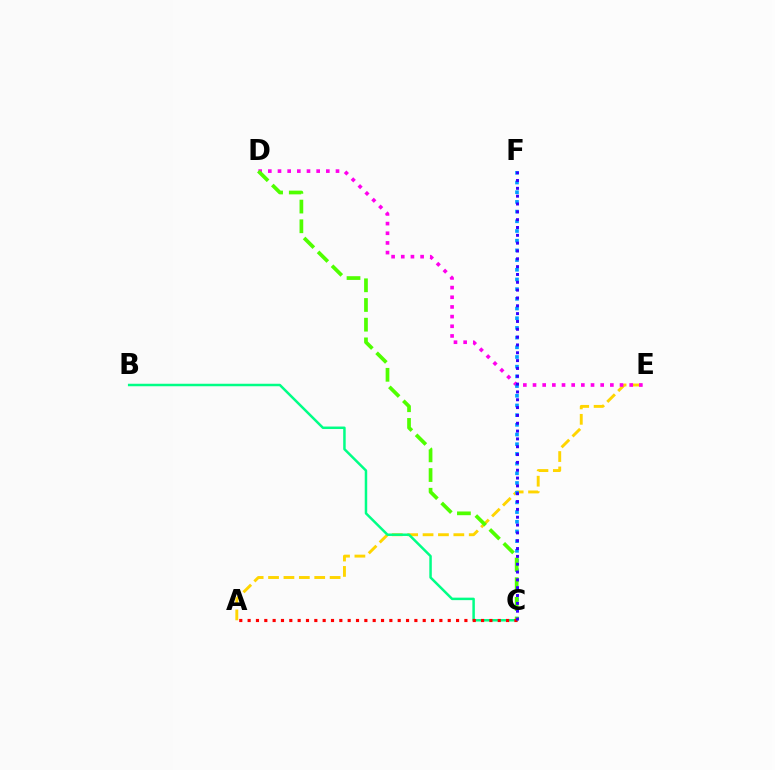{('A', 'E'): [{'color': '#ffd500', 'line_style': 'dashed', 'thickness': 2.09}], ('D', 'E'): [{'color': '#ff00ed', 'line_style': 'dotted', 'thickness': 2.63}], ('C', 'F'): [{'color': '#009eff', 'line_style': 'dotted', 'thickness': 2.63}, {'color': '#3700ff', 'line_style': 'dotted', 'thickness': 2.13}], ('C', 'D'): [{'color': '#4fff00', 'line_style': 'dashed', 'thickness': 2.68}], ('B', 'C'): [{'color': '#00ff86', 'line_style': 'solid', 'thickness': 1.79}], ('A', 'C'): [{'color': '#ff0000', 'line_style': 'dotted', 'thickness': 2.27}]}